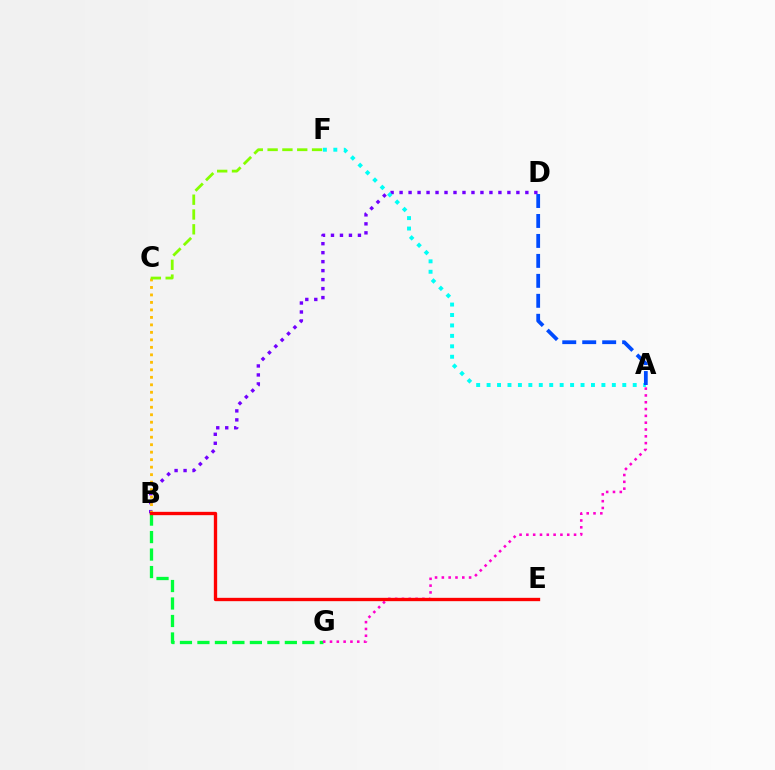{('B', 'G'): [{'color': '#00ff39', 'line_style': 'dashed', 'thickness': 2.38}], ('B', 'D'): [{'color': '#7200ff', 'line_style': 'dotted', 'thickness': 2.44}], ('B', 'C'): [{'color': '#ffbd00', 'line_style': 'dotted', 'thickness': 2.03}], ('C', 'F'): [{'color': '#84ff00', 'line_style': 'dashed', 'thickness': 2.01}], ('A', 'F'): [{'color': '#00fff6', 'line_style': 'dotted', 'thickness': 2.84}], ('A', 'D'): [{'color': '#004bff', 'line_style': 'dashed', 'thickness': 2.71}], ('A', 'G'): [{'color': '#ff00cf', 'line_style': 'dotted', 'thickness': 1.85}], ('B', 'E'): [{'color': '#ff0000', 'line_style': 'solid', 'thickness': 2.4}]}